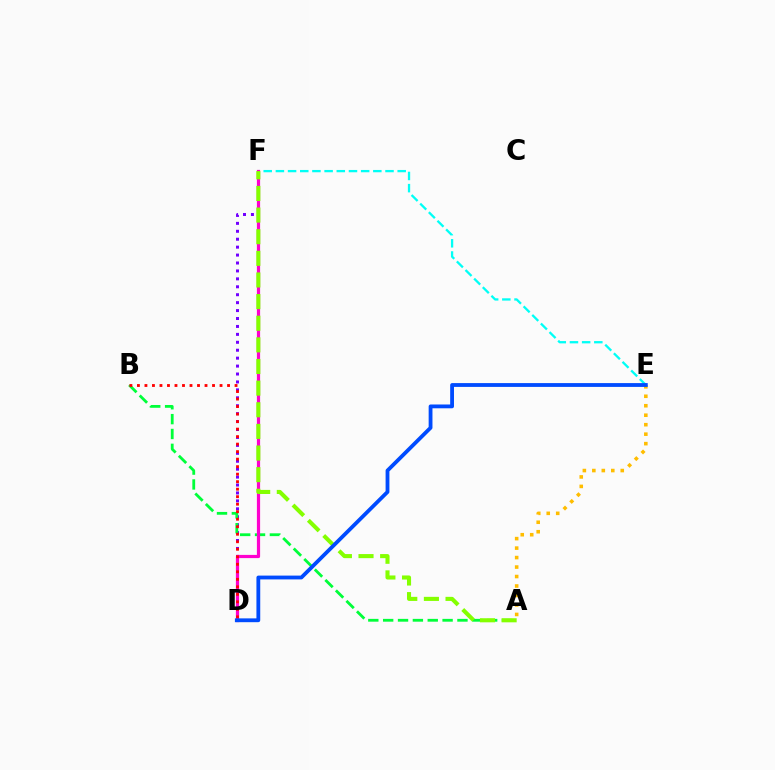{('D', 'F'): [{'color': '#7200ff', 'line_style': 'dotted', 'thickness': 2.15}, {'color': '#ff00cf', 'line_style': 'solid', 'thickness': 2.31}], ('A', 'B'): [{'color': '#00ff39', 'line_style': 'dashed', 'thickness': 2.02}], ('E', 'F'): [{'color': '#00fff6', 'line_style': 'dashed', 'thickness': 1.65}], ('A', 'E'): [{'color': '#ffbd00', 'line_style': 'dotted', 'thickness': 2.57}], ('B', 'D'): [{'color': '#ff0000', 'line_style': 'dotted', 'thickness': 2.04}], ('A', 'F'): [{'color': '#84ff00', 'line_style': 'dashed', 'thickness': 2.94}], ('D', 'E'): [{'color': '#004bff', 'line_style': 'solid', 'thickness': 2.74}]}